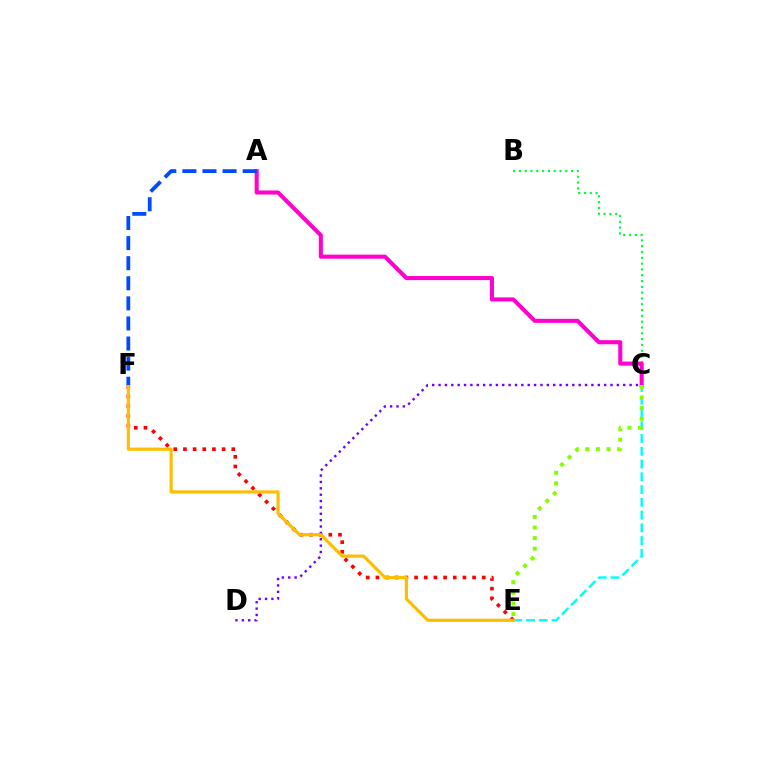{('B', 'C'): [{'color': '#00ff39', 'line_style': 'dotted', 'thickness': 1.58}], ('A', 'C'): [{'color': '#ff00cf', 'line_style': 'solid', 'thickness': 2.93}], ('C', 'E'): [{'color': '#00fff6', 'line_style': 'dashed', 'thickness': 1.73}, {'color': '#84ff00', 'line_style': 'dotted', 'thickness': 2.88}], ('C', 'D'): [{'color': '#7200ff', 'line_style': 'dotted', 'thickness': 1.73}], ('E', 'F'): [{'color': '#ff0000', 'line_style': 'dotted', 'thickness': 2.63}, {'color': '#ffbd00', 'line_style': 'solid', 'thickness': 2.28}], ('A', 'F'): [{'color': '#004bff', 'line_style': 'dashed', 'thickness': 2.73}]}